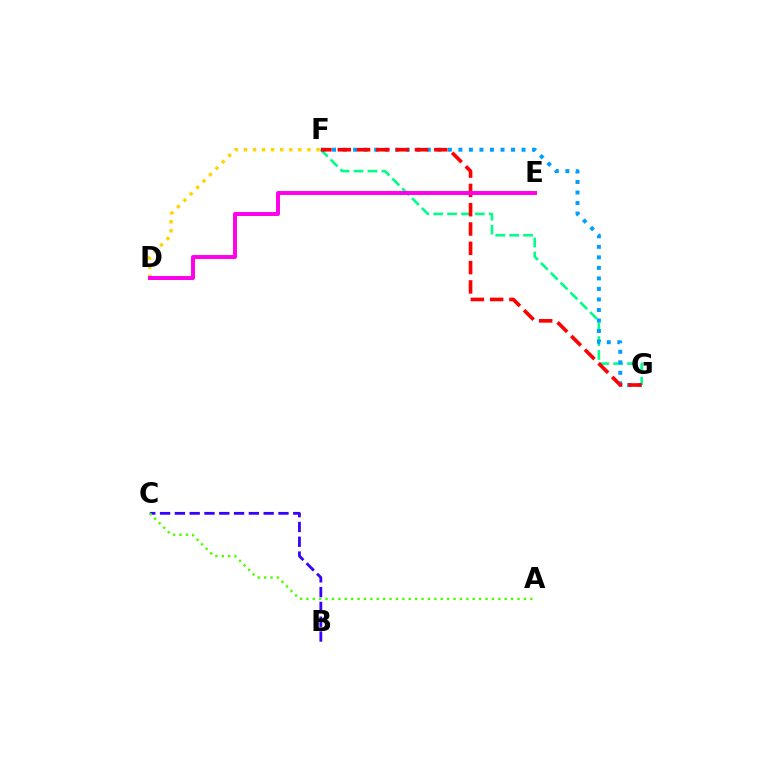{('F', 'G'): [{'color': '#00ff86', 'line_style': 'dashed', 'thickness': 1.89}, {'color': '#009eff', 'line_style': 'dotted', 'thickness': 2.86}, {'color': '#ff0000', 'line_style': 'dashed', 'thickness': 2.62}], ('B', 'C'): [{'color': '#3700ff', 'line_style': 'dashed', 'thickness': 2.01}], ('A', 'C'): [{'color': '#4fff00', 'line_style': 'dotted', 'thickness': 1.74}], ('D', 'F'): [{'color': '#ffd500', 'line_style': 'dotted', 'thickness': 2.46}], ('D', 'E'): [{'color': '#ff00ed', 'line_style': 'solid', 'thickness': 2.85}]}